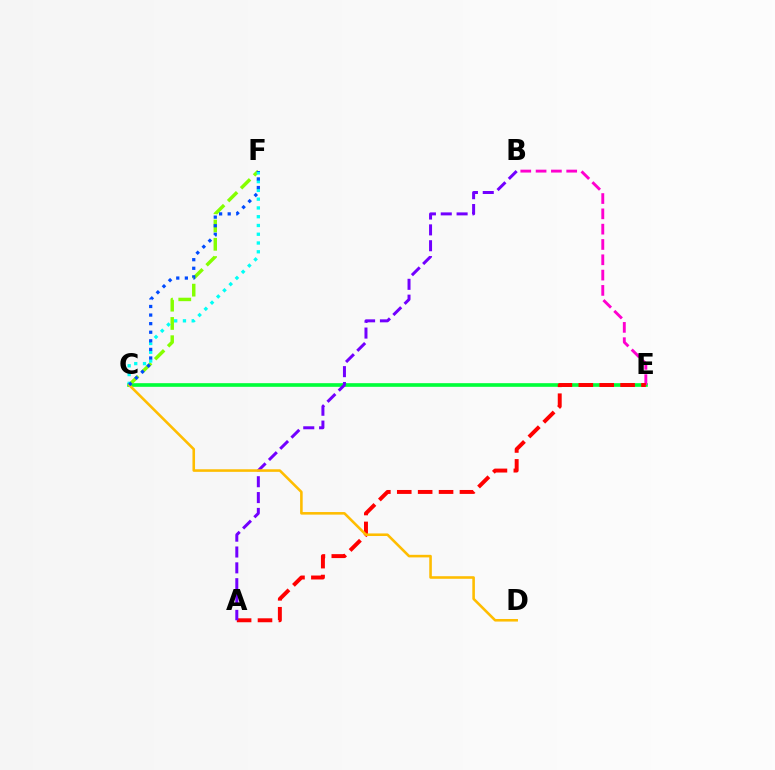{('C', 'E'): [{'color': '#00ff39', 'line_style': 'solid', 'thickness': 2.63}], ('B', 'E'): [{'color': '#ff00cf', 'line_style': 'dashed', 'thickness': 2.08}], ('C', 'F'): [{'color': '#84ff00', 'line_style': 'dashed', 'thickness': 2.48}, {'color': '#00fff6', 'line_style': 'dotted', 'thickness': 2.38}, {'color': '#004bff', 'line_style': 'dotted', 'thickness': 2.33}], ('A', 'E'): [{'color': '#ff0000', 'line_style': 'dashed', 'thickness': 2.84}], ('A', 'B'): [{'color': '#7200ff', 'line_style': 'dashed', 'thickness': 2.15}], ('C', 'D'): [{'color': '#ffbd00', 'line_style': 'solid', 'thickness': 1.86}]}